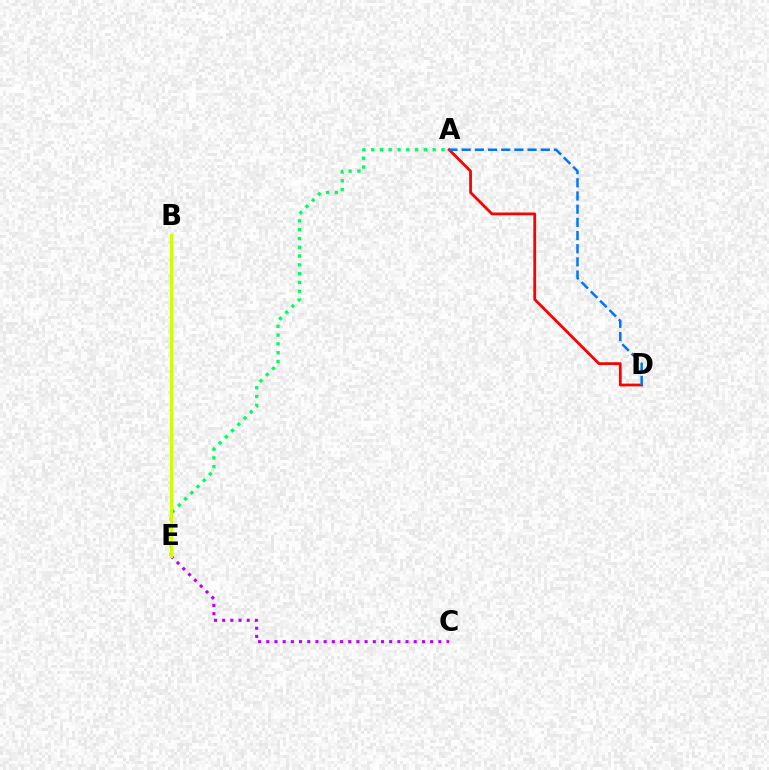{('A', 'E'): [{'color': '#00ff5c', 'line_style': 'dotted', 'thickness': 2.39}], ('A', 'D'): [{'color': '#ff0000', 'line_style': 'solid', 'thickness': 2.0}, {'color': '#0074ff', 'line_style': 'dashed', 'thickness': 1.79}], ('C', 'E'): [{'color': '#b900ff', 'line_style': 'dotted', 'thickness': 2.23}], ('B', 'E'): [{'color': '#d1ff00', 'line_style': 'solid', 'thickness': 2.18}]}